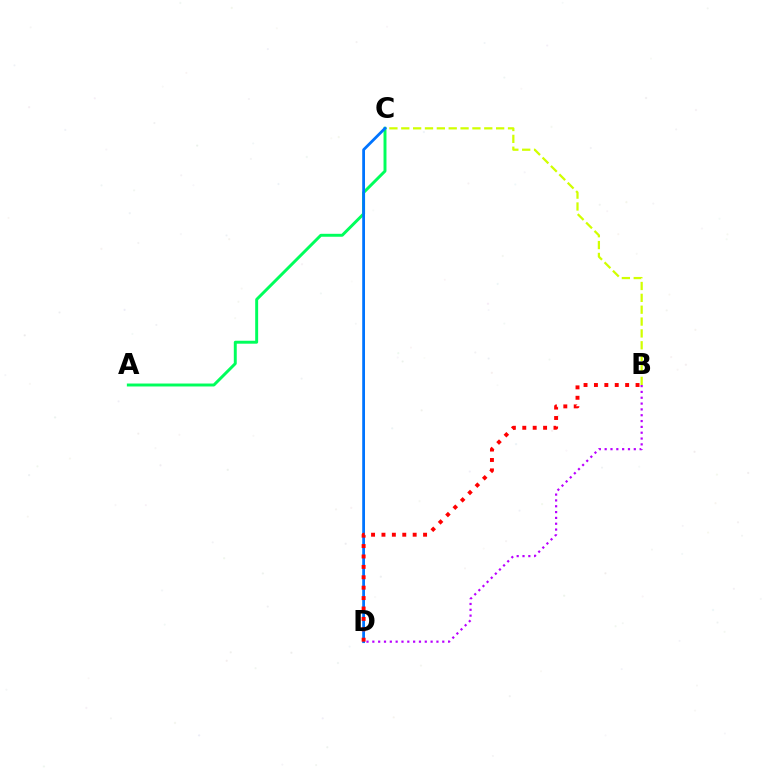{('B', 'C'): [{'color': '#d1ff00', 'line_style': 'dashed', 'thickness': 1.61}], ('A', 'C'): [{'color': '#00ff5c', 'line_style': 'solid', 'thickness': 2.12}], ('B', 'D'): [{'color': '#b900ff', 'line_style': 'dotted', 'thickness': 1.58}, {'color': '#ff0000', 'line_style': 'dotted', 'thickness': 2.83}], ('C', 'D'): [{'color': '#0074ff', 'line_style': 'solid', 'thickness': 2.0}]}